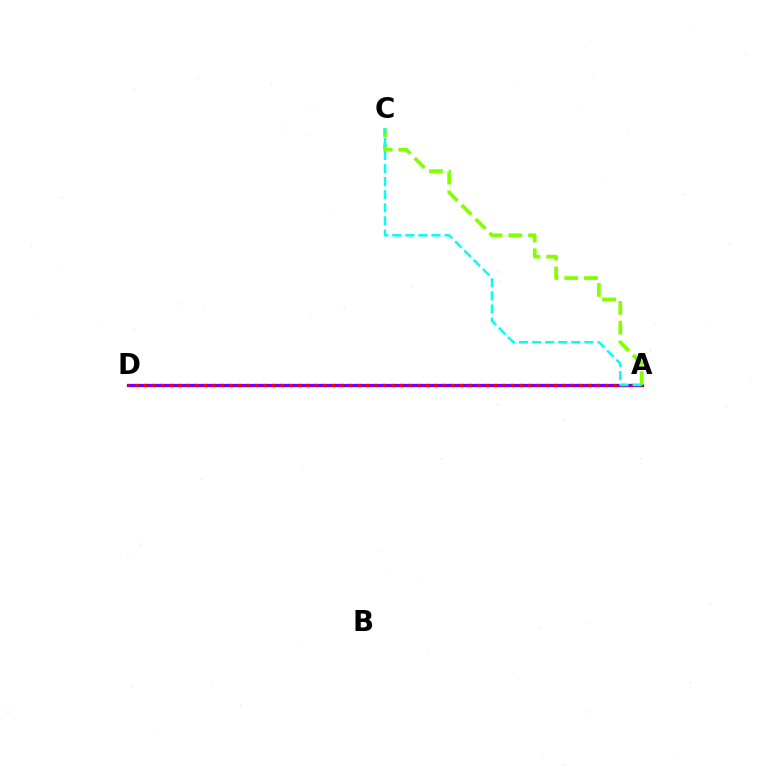{('A', 'D'): [{'color': '#7200ff', 'line_style': 'solid', 'thickness': 2.35}, {'color': '#ff0000', 'line_style': 'dotted', 'thickness': 2.32}], ('A', 'C'): [{'color': '#84ff00', 'line_style': 'dashed', 'thickness': 2.68}, {'color': '#00fff6', 'line_style': 'dashed', 'thickness': 1.78}]}